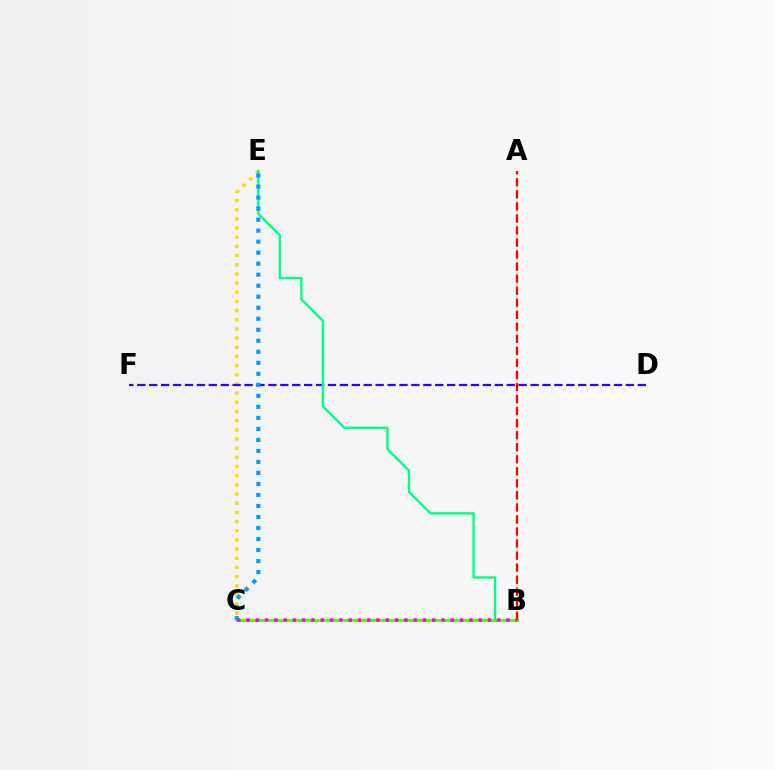{('C', 'E'): [{'color': '#ffd500', 'line_style': 'dotted', 'thickness': 2.49}, {'color': '#009eff', 'line_style': 'dotted', 'thickness': 2.99}], ('D', 'F'): [{'color': '#3700ff', 'line_style': 'dashed', 'thickness': 1.62}], ('B', 'E'): [{'color': '#00ff86', 'line_style': 'solid', 'thickness': 1.69}], ('B', 'C'): [{'color': '#4fff00', 'line_style': 'solid', 'thickness': 2.11}, {'color': '#ff00ed', 'line_style': 'dotted', 'thickness': 2.52}], ('A', 'B'): [{'color': '#ff0000', 'line_style': 'dashed', 'thickness': 1.64}]}